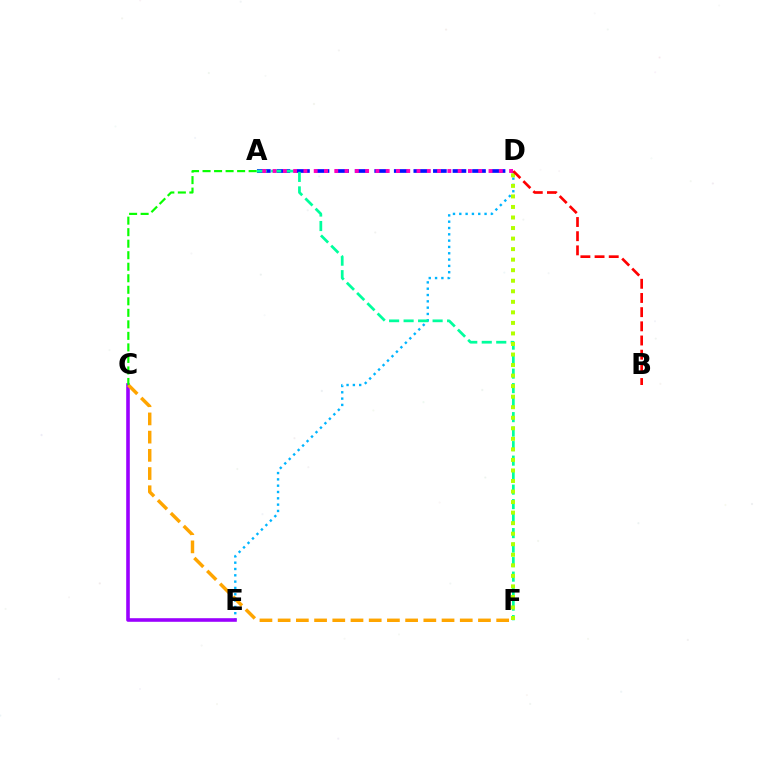{('D', 'E'): [{'color': '#00b5ff', 'line_style': 'dotted', 'thickness': 1.72}], ('C', 'E'): [{'color': '#9b00ff', 'line_style': 'solid', 'thickness': 2.59}], ('A', 'D'): [{'color': '#0010ff', 'line_style': 'dashed', 'thickness': 2.66}, {'color': '#ff00bd', 'line_style': 'dotted', 'thickness': 2.79}], ('C', 'F'): [{'color': '#ffa500', 'line_style': 'dashed', 'thickness': 2.47}], ('A', 'F'): [{'color': '#00ff9d', 'line_style': 'dashed', 'thickness': 1.97}], ('D', 'F'): [{'color': '#b3ff00', 'line_style': 'dotted', 'thickness': 2.86}], ('B', 'D'): [{'color': '#ff0000', 'line_style': 'dashed', 'thickness': 1.93}], ('A', 'C'): [{'color': '#08ff00', 'line_style': 'dashed', 'thickness': 1.57}]}